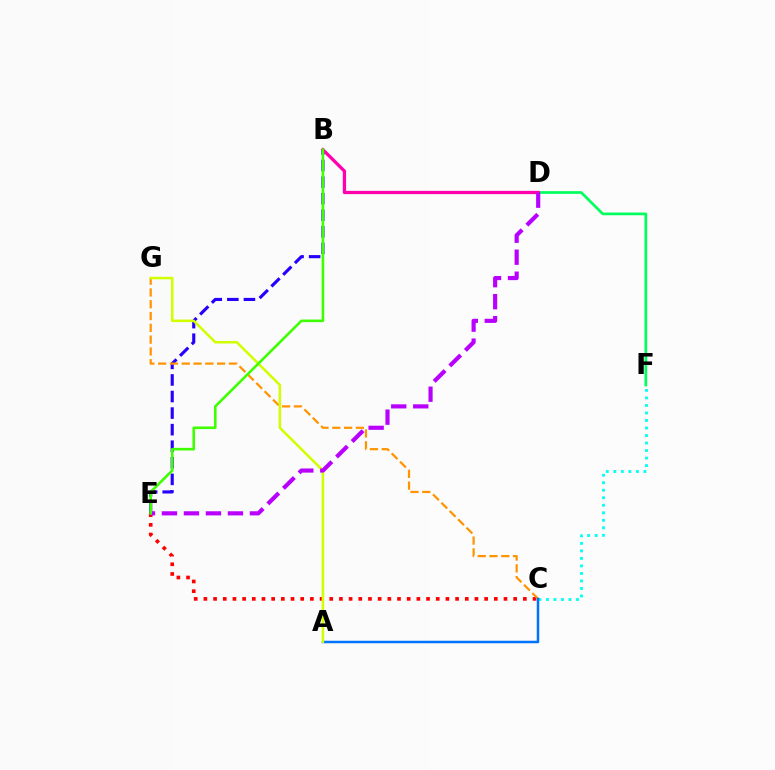{('C', 'F'): [{'color': '#00fff6', 'line_style': 'dotted', 'thickness': 2.04}], ('B', 'E'): [{'color': '#2500ff', 'line_style': 'dashed', 'thickness': 2.25}, {'color': '#3dff00', 'line_style': 'solid', 'thickness': 1.87}], ('C', 'E'): [{'color': '#ff0000', 'line_style': 'dotted', 'thickness': 2.63}], ('C', 'G'): [{'color': '#ff9400', 'line_style': 'dashed', 'thickness': 1.6}], ('D', 'F'): [{'color': '#00ff5c', 'line_style': 'solid', 'thickness': 1.95}], ('B', 'D'): [{'color': '#ff00ac', 'line_style': 'solid', 'thickness': 2.35}], ('A', 'C'): [{'color': '#0074ff', 'line_style': 'solid', 'thickness': 1.8}], ('A', 'G'): [{'color': '#d1ff00', 'line_style': 'solid', 'thickness': 1.83}], ('D', 'E'): [{'color': '#b900ff', 'line_style': 'dashed', 'thickness': 2.99}]}